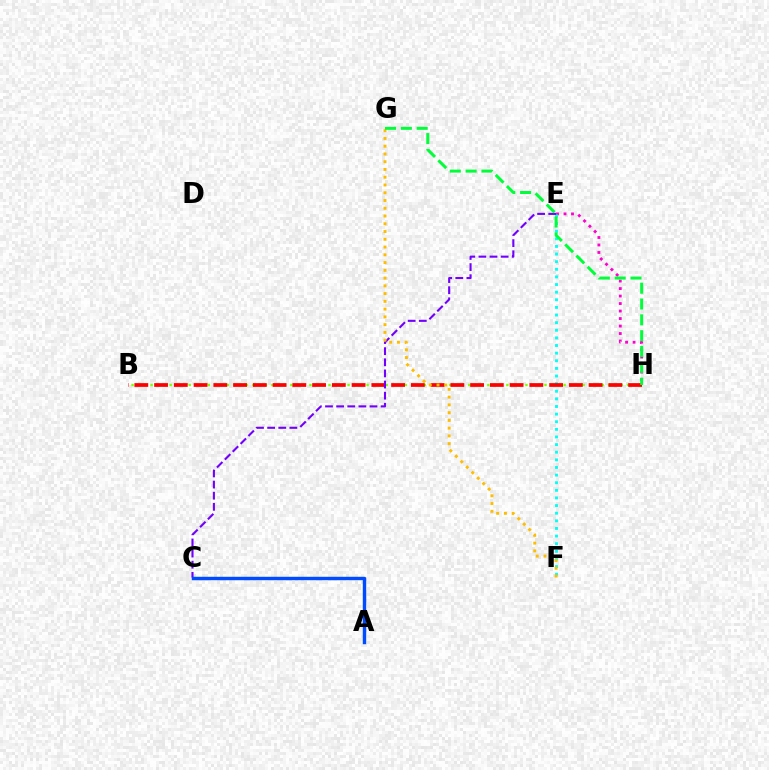{('E', 'H'): [{'color': '#ff00cf', 'line_style': 'dotted', 'thickness': 2.04}], ('B', 'H'): [{'color': '#84ff00', 'line_style': 'dotted', 'thickness': 1.73}, {'color': '#ff0000', 'line_style': 'dashed', 'thickness': 2.68}], ('E', 'F'): [{'color': '#00fff6', 'line_style': 'dotted', 'thickness': 2.07}], ('C', 'E'): [{'color': '#7200ff', 'line_style': 'dashed', 'thickness': 1.51}], ('F', 'G'): [{'color': '#ffbd00', 'line_style': 'dotted', 'thickness': 2.11}], ('A', 'C'): [{'color': '#004bff', 'line_style': 'solid', 'thickness': 2.47}], ('G', 'H'): [{'color': '#00ff39', 'line_style': 'dashed', 'thickness': 2.15}]}